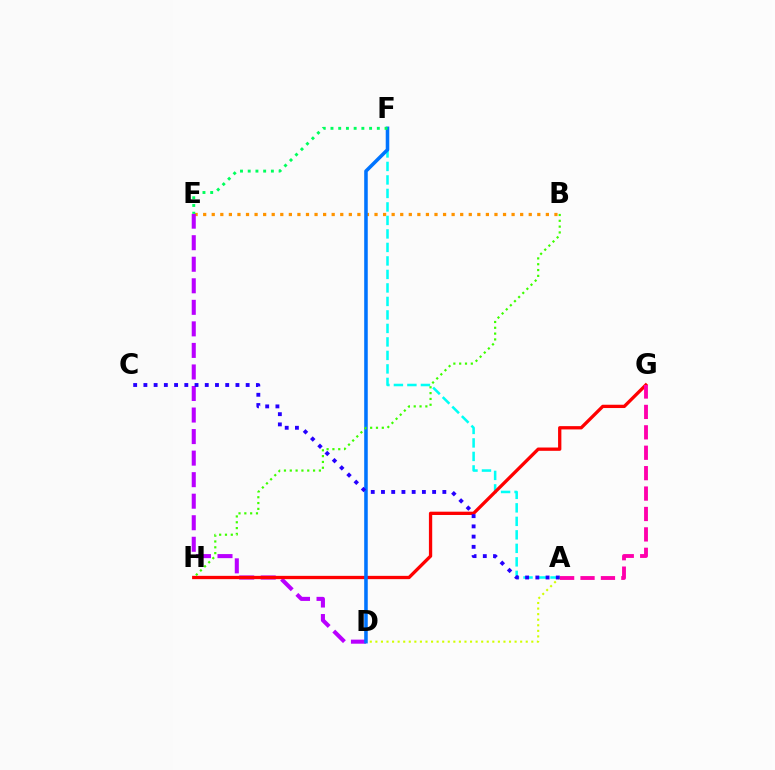{('B', 'E'): [{'color': '#ff9400', 'line_style': 'dotted', 'thickness': 2.33}], ('A', 'F'): [{'color': '#00fff6', 'line_style': 'dashed', 'thickness': 1.83}], ('D', 'E'): [{'color': '#b900ff', 'line_style': 'dashed', 'thickness': 2.93}], ('G', 'H'): [{'color': '#ff0000', 'line_style': 'solid', 'thickness': 2.37}], ('A', 'D'): [{'color': '#d1ff00', 'line_style': 'dotted', 'thickness': 1.51}], ('D', 'F'): [{'color': '#0074ff', 'line_style': 'solid', 'thickness': 2.55}], ('A', 'G'): [{'color': '#ff00ac', 'line_style': 'dashed', 'thickness': 2.77}], ('B', 'H'): [{'color': '#3dff00', 'line_style': 'dotted', 'thickness': 1.58}], ('A', 'C'): [{'color': '#2500ff', 'line_style': 'dotted', 'thickness': 2.78}], ('E', 'F'): [{'color': '#00ff5c', 'line_style': 'dotted', 'thickness': 2.1}]}